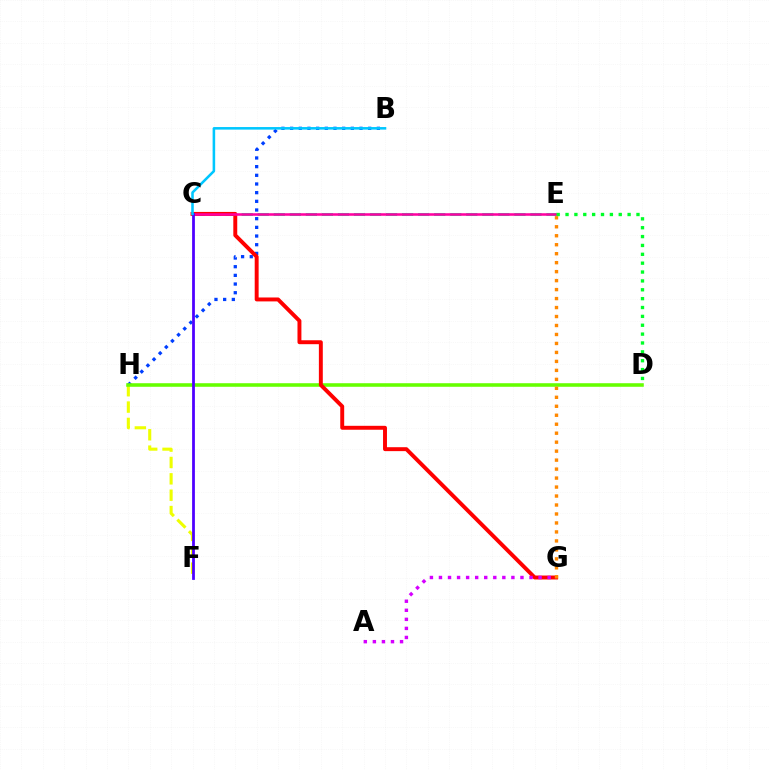{('B', 'H'): [{'color': '#003fff', 'line_style': 'dotted', 'thickness': 2.36}], ('F', 'H'): [{'color': '#eeff00', 'line_style': 'dashed', 'thickness': 2.22}], ('C', 'E'): [{'color': '#00ffaf', 'line_style': 'dashed', 'thickness': 2.18}, {'color': '#ff00a0', 'line_style': 'solid', 'thickness': 1.83}], ('D', 'H'): [{'color': '#66ff00', 'line_style': 'solid', 'thickness': 2.56}], ('C', 'G'): [{'color': '#ff0000', 'line_style': 'solid', 'thickness': 2.83}], ('D', 'E'): [{'color': '#00ff27', 'line_style': 'dotted', 'thickness': 2.41}], ('A', 'G'): [{'color': '#d600ff', 'line_style': 'dotted', 'thickness': 2.46}], ('C', 'F'): [{'color': '#4f00ff', 'line_style': 'solid', 'thickness': 2.0}], ('E', 'G'): [{'color': '#ff8800', 'line_style': 'dotted', 'thickness': 2.44}], ('B', 'C'): [{'color': '#00c7ff', 'line_style': 'solid', 'thickness': 1.85}]}